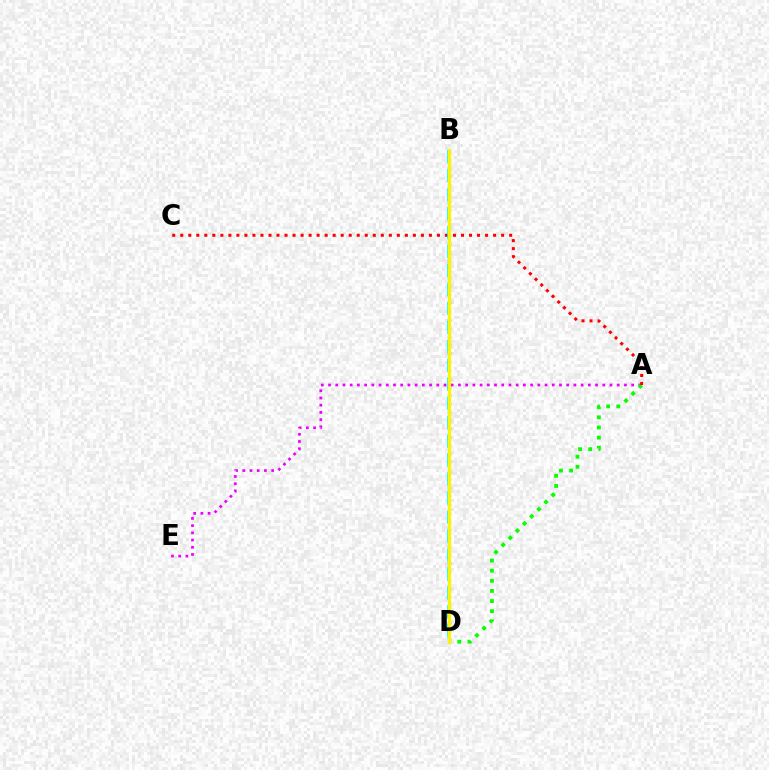{('B', 'D'): [{'color': '#0010ff', 'line_style': 'dotted', 'thickness': 2.28}, {'color': '#00fff6', 'line_style': 'dashed', 'thickness': 2.58}, {'color': '#fcf500', 'line_style': 'solid', 'thickness': 2.25}], ('A', 'E'): [{'color': '#ee00ff', 'line_style': 'dotted', 'thickness': 1.96}], ('A', 'D'): [{'color': '#08ff00', 'line_style': 'dotted', 'thickness': 2.75}], ('A', 'C'): [{'color': '#ff0000', 'line_style': 'dotted', 'thickness': 2.18}]}